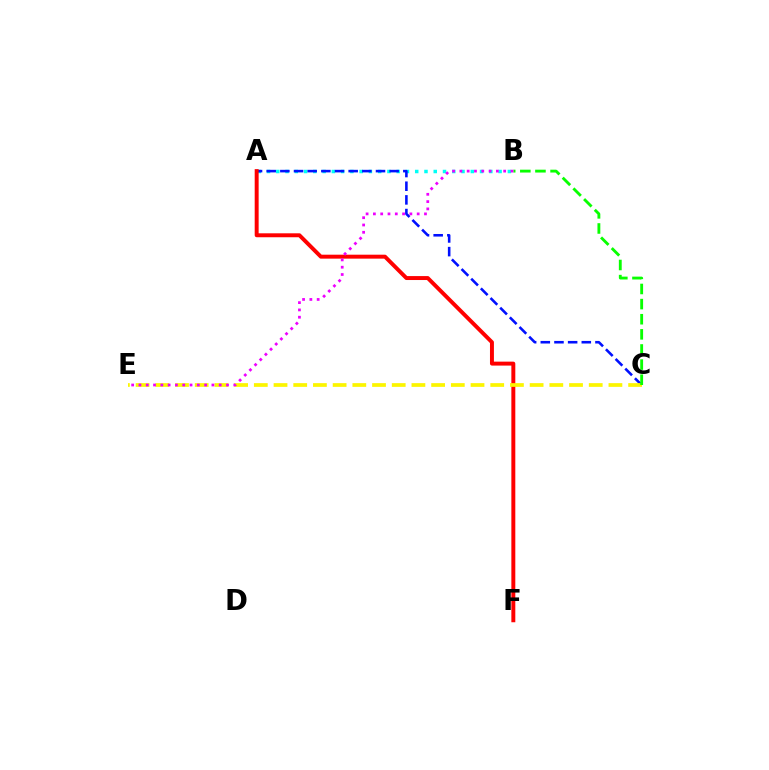{('A', 'B'): [{'color': '#00fff6', 'line_style': 'dotted', 'thickness': 2.52}], ('A', 'C'): [{'color': '#0010ff', 'line_style': 'dashed', 'thickness': 1.86}], ('A', 'F'): [{'color': '#ff0000', 'line_style': 'solid', 'thickness': 2.84}], ('C', 'E'): [{'color': '#fcf500', 'line_style': 'dashed', 'thickness': 2.68}], ('B', 'C'): [{'color': '#08ff00', 'line_style': 'dashed', 'thickness': 2.05}], ('B', 'E'): [{'color': '#ee00ff', 'line_style': 'dotted', 'thickness': 1.98}]}